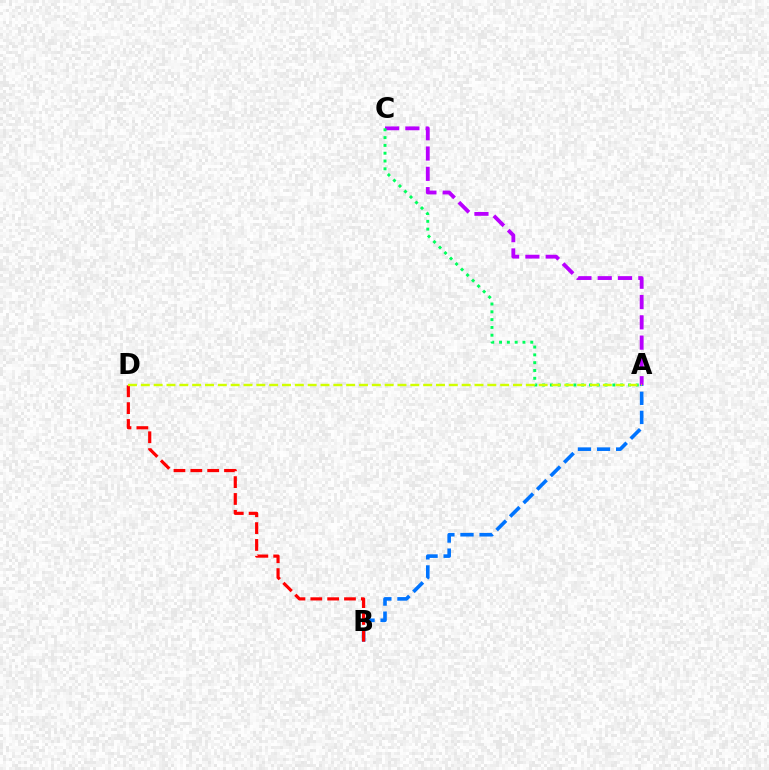{('A', 'B'): [{'color': '#0074ff', 'line_style': 'dashed', 'thickness': 2.6}], ('B', 'D'): [{'color': '#ff0000', 'line_style': 'dashed', 'thickness': 2.29}], ('A', 'C'): [{'color': '#b900ff', 'line_style': 'dashed', 'thickness': 2.76}, {'color': '#00ff5c', 'line_style': 'dotted', 'thickness': 2.12}], ('A', 'D'): [{'color': '#d1ff00', 'line_style': 'dashed', 'thickness': 1.74}]}